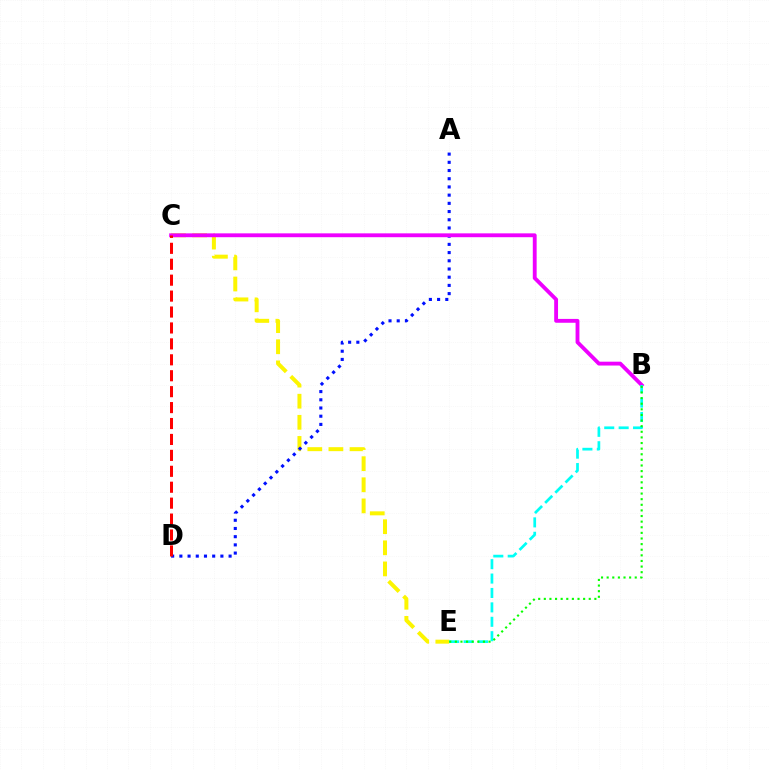{('C', 'E'): [{'color': '#fcf500', 'line_style': 'dashed', 'thickness': 2.87}], ('A', 'D'): [{'color': '#0010ff', 'line_style': 'dotted', 'thickness': 2.23}], ('B', 'C'): [{'color': '#ee00ff', 'line_style': 'solid', 'thickness': 2.77}], ('C', 'D'): [{'color': '#ff0000', 'line_style': 'dashed', 'thickness': 2.16}], ('B', 'E'): [{'color': '#00fff6', 'line_style': 'dashed', 'thickness': 1.96}, {'color': '#08ff00', 'line_style': 'dotted', 'thickness': 1.53}]}